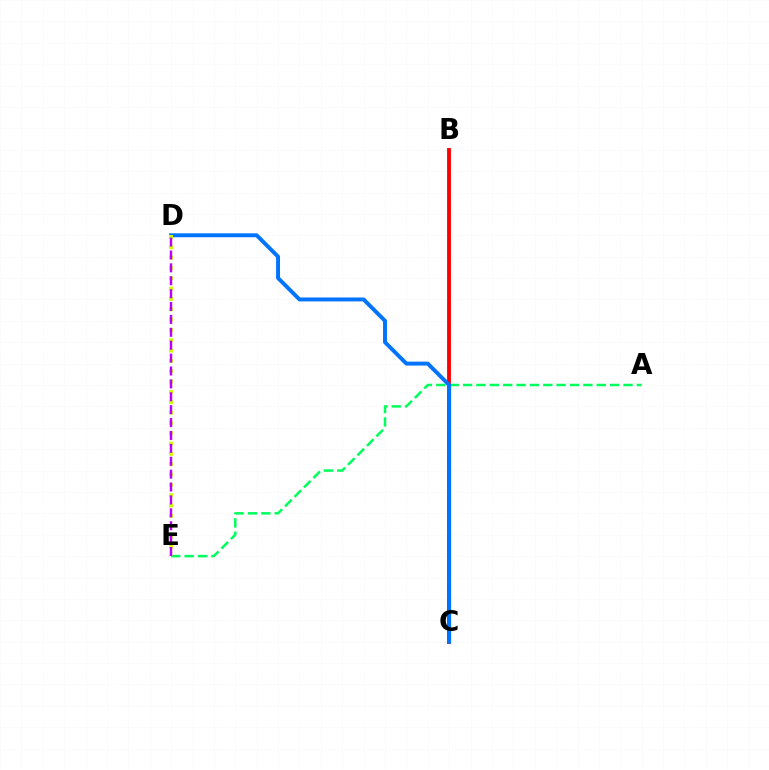{('A', 'E'): [{'color': '#00ff5c', 'line_style': 'dashed', 'thickness': 1.82}], ('B', 'C'): [{'color': '#ff0000', 'line_style': 'solid', 'thickness': 2.76}], ('C', 'D'): [{'color': '#0074ff', 'line_style': 'solid', 'thickness': 2.83}], ('D', 'E'): [{'color': '#d1ff00', 'line_style': 'dotted', 'thickness': 2.81}, {'color': '#b900ff', 'line_style': 'dashed', 'thickness': 1.75}]}